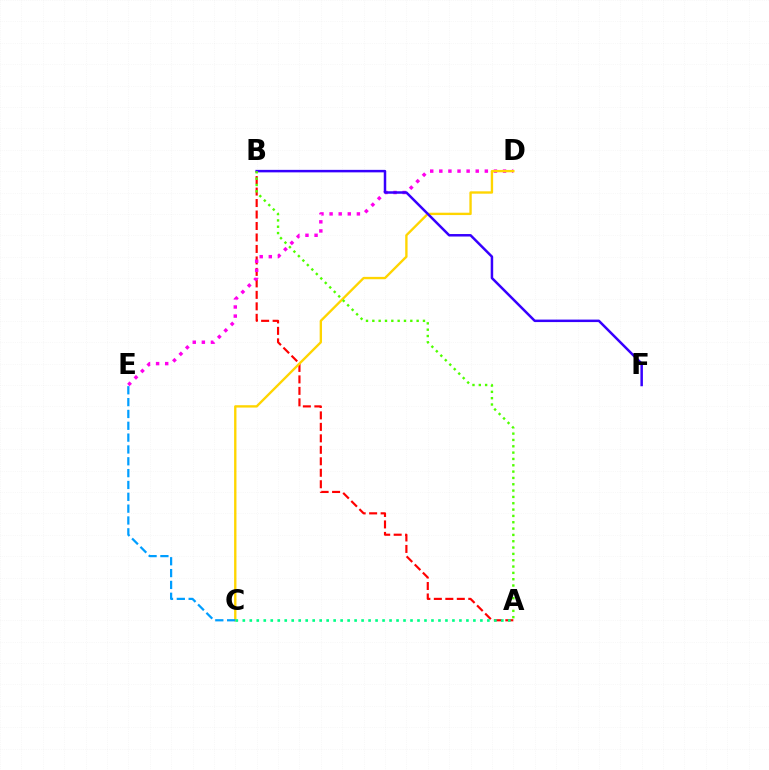{('A', 'B'): [{'color': '#ff0000', 'line_style': 'dashed', 'thickness': 1.56}, {'color': '#4fff00', 'line_style': 'dotted', 'thickness': 1.72}], ('D', 'E'): [{'color': '#ff00ed', 'line_style': 'dotted', 'thickness': 2.47}], ('C', 'D'): [{'color': '#ffd500', 'line_style': 'solid', 'thickness': 1.7}], ('B', 'F'): [{'color': '#3700ff', 'line_style': 'solid', 'thickness': 1.79}], ('A', 'C'): [{'color': '#00ff86', 'line_style': 'dotted', 'thickness': 1.9}], ('C', 'E'): [{'color': '#009eff', 'line_style': 'dashed', 'thickness': 1.61}]}